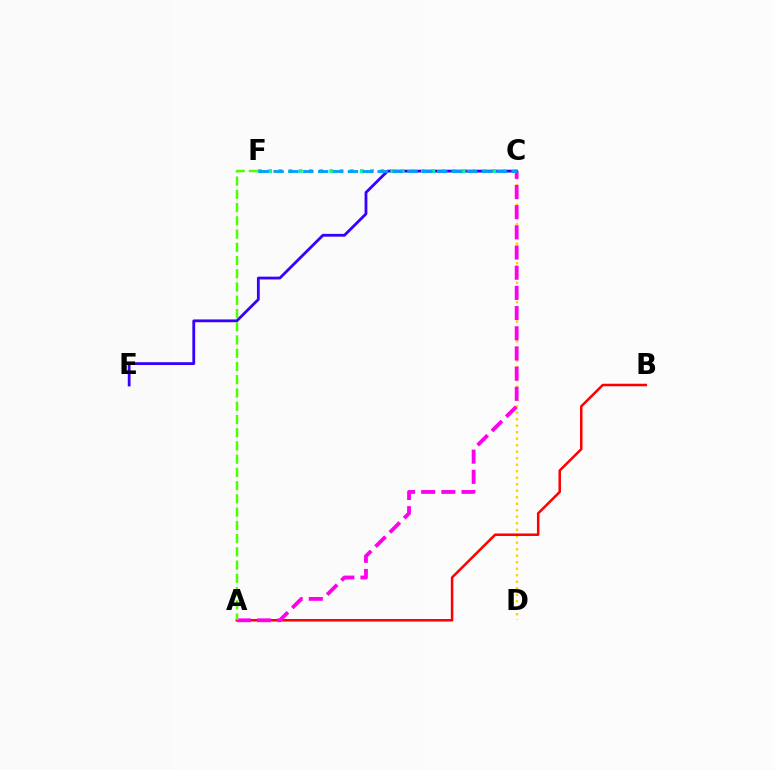{('C', 'D'): [{'color': '#ffd500', 'line_style': 'dotted', 'thickness': 1.77}], ('C', 'E'): [{'color': '#3700ff', 'line_style': 'solid', 'thickness': 2.02}], ('C', 'F'): [{'color': '#00ff86', 'line_style': 'dotted', 'thickness': 2.77}, {'color': '#009eff', 'line_style': 'dashed', 'thickness': 2.02}], ('A', 'B'): [{'color': '#ff0000', 'line_style': 'solid', 'thickness': 1.81}], ('A', 'C'): [{'color': '#ff00ed', 'line_style': 'dashed', 'thickness': 2.74}], ('A', 'F'): [{'color': '#4fff00', 'line_style': 'dashed', 'thickness': 1.8}]}